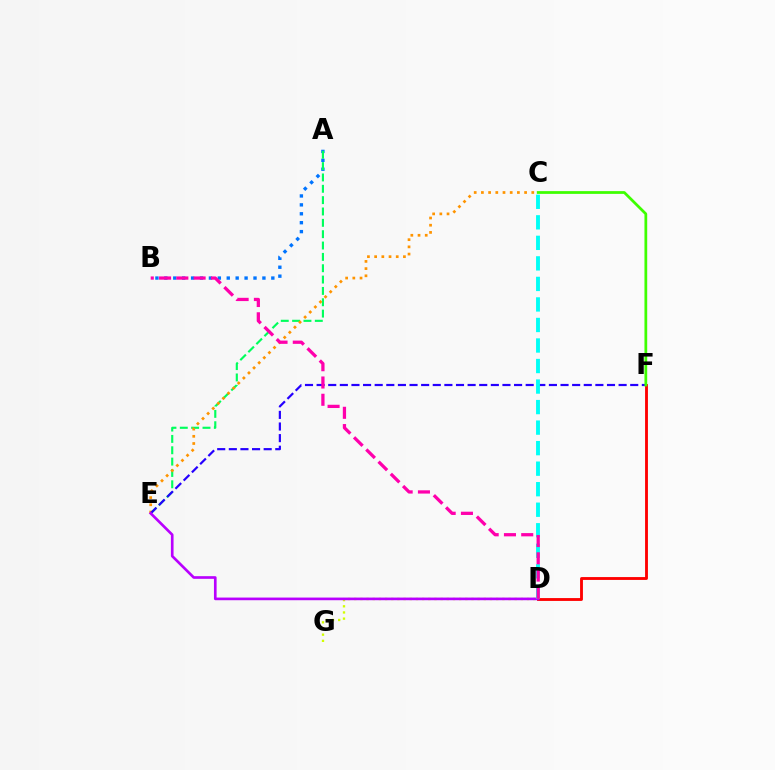{('A', 'B'): [{'color': '#0074ff', 'line_style': 'dotted', 'thickness': 2.42}], ('D', 'F'): [{'color': '#ff0000', 'line_style': 'solid', 'thickness': 2.05}], ('D', 'G'): [{'color': '#d1ff00', 'line_style': 'dotted', 'thickness': 1.68}], ('A', 'E'): [{'color': '#00ff5c', 'line_style': 'dashed', 'thickness': 1.54}], ('C', 'E'): [{'color': '#ff9400', 'line_style': 'dotted', 'thickness': 1.96}], ('E', 'F'): [{'color': '#2500ff', 'line_style': 'dashed', 'thickness': 1.58}], ('D', 'E'): [{'color': '#b900ff', 'line_style': 'solid', 'thickness': 1.91}], ('C', 'F'): [{'color': '#3dff00', 'line_style': 'solid', 'thickness': 1.98}], ('C', 'D'): [{'color': '#00fff6', 'line_style': 'dashed', 'thickness': 2.79}], ('B', 'D'): [{'color': '#ff00ac', 'line_style': 'dashed', 'thickness': 2.35}]}